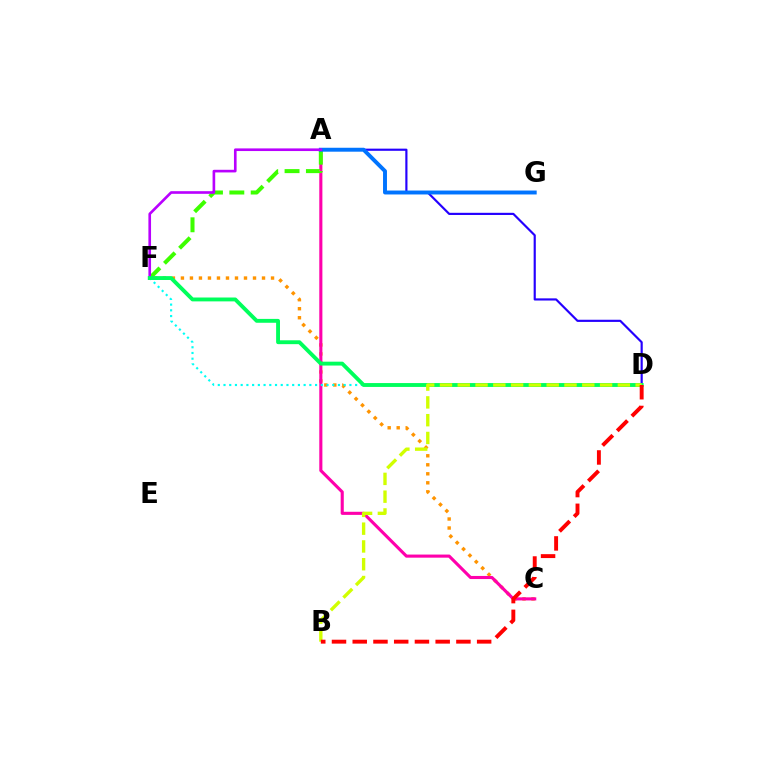{('C', 'F'): [{'color': '#ff9400', 'line_style': 'dotted', 'thickness': 2.45}], ('A', 'C'): [{'color': '#ff00ac', 'line_style': 'solid', 'thickness': 2.23}], ('A', 'F'): [{'color': '#3dff00', 'line_style': 'dashed', 'thickness': 2.9}, {'color': '#b900ff', 'line_style': 'solid', 'thickness': 1.9}], ('A', 'D'): [{'color': '#2500ff', 'line_style': 'solid', 'thickness': 1.56}], ('A', 'G'): [{'color': '#0074ff', 'line_style': 'solid', 'thickness': 2.83}], ('D', 'F'): [{'color': '#00fff6', 'line_style': 'dotted', 'thickness': 1.55}, {'color': '#00ff5c', 'line_style': 'solid', 'thickness': 2.79}], ('B', 'D'): [{'color': '#d1ff00', 'line_style': 'dashed', 'thickness': 2.42}, {'color': '#ff0000', 'line_style': 'dashed', 'thickness': 2.82}]}